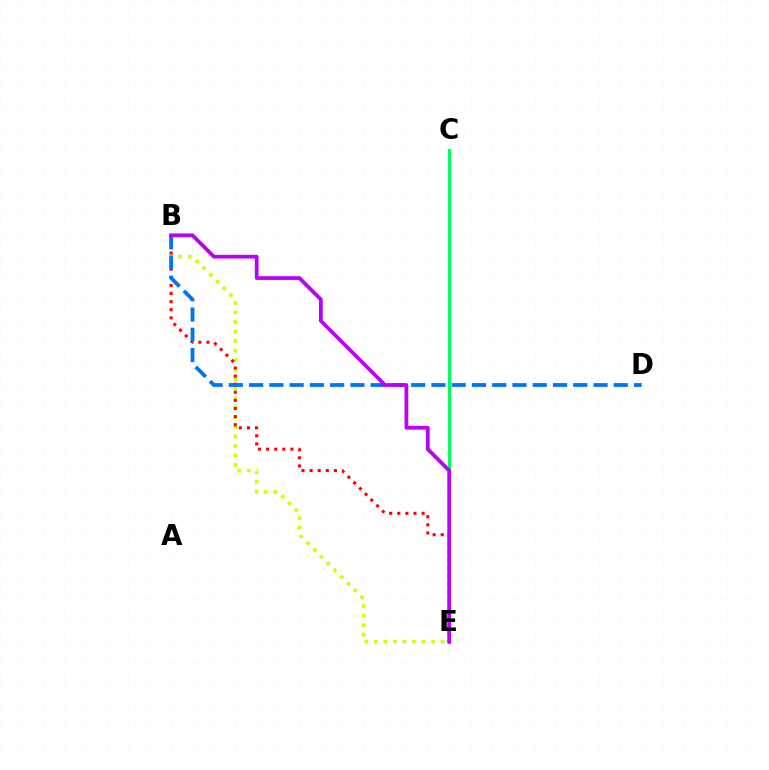{('B', 'E'): [{'color': '#d1ff00', 'line_style': 'dotted', 'thickness': 2.59}, {'color': '#ff0000', 'line_style': 'dotted', 'thickness': 2.2}, {'color': '#b900ff', 'line_style': 'solid', 'thickness': 2.71}], ('C', 'E'): [{'color': '#00ff5c', 'line_style': 'solid', 'thickness': 2.23}], ('B', 'D'): [{'color': '#0074ff', 'line_style': 'dashed', 'thickness': 2.75}]}